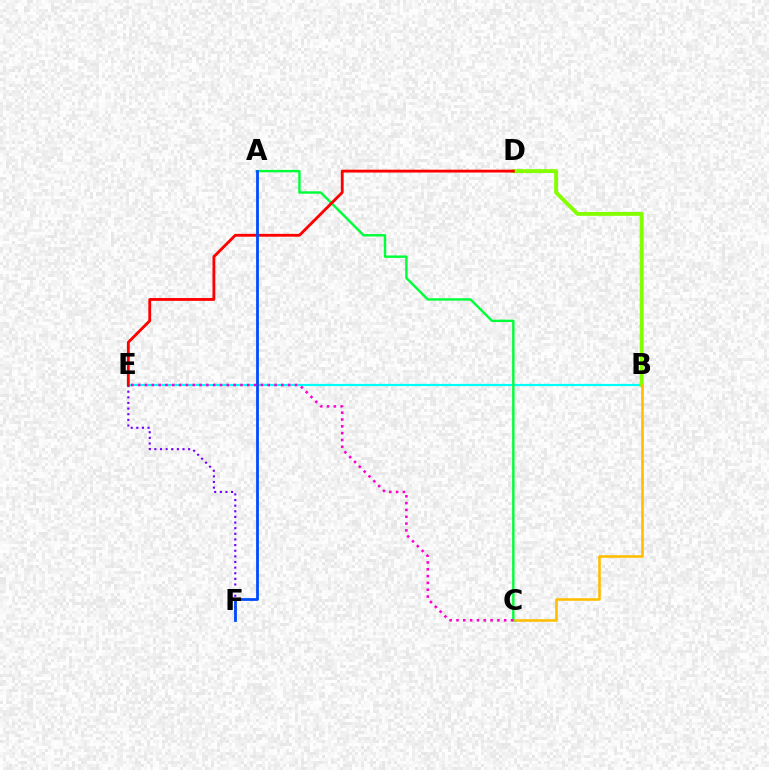{('B', 'E'): [{'color': '#00fff6', 'line_style': 'solid', 'thickness': 1.59}], ('B', 'D'): [{'color': '#84ff00', 'line_style': 'solid', 'thickness': 2.8}], ('B', 'C'): [{'color': '#ffbd00', 'line_style': 'solid', 'thickness': 1.86}], ('A', 'C'): [{'color': '#00ff39', 'line_style': 'solid', 'thickness': 1.74}], ('E', 'F'): [{'color': '#7200ff', 'line_style': 'dotted', 'thickness': 1.53}], ('D', 'E'): [{'color': '#ff0000', 'line_style': 'solid', 'thickness': 2.04}], ('A', 'F'): [{'color': '#004bff', 'line_style': 'solid', 'thickness': 2.0}], ('C', 'E'): [{'color': '#ff00cf', 'line_style': 'dotted', 'thickness': 1.85}]}